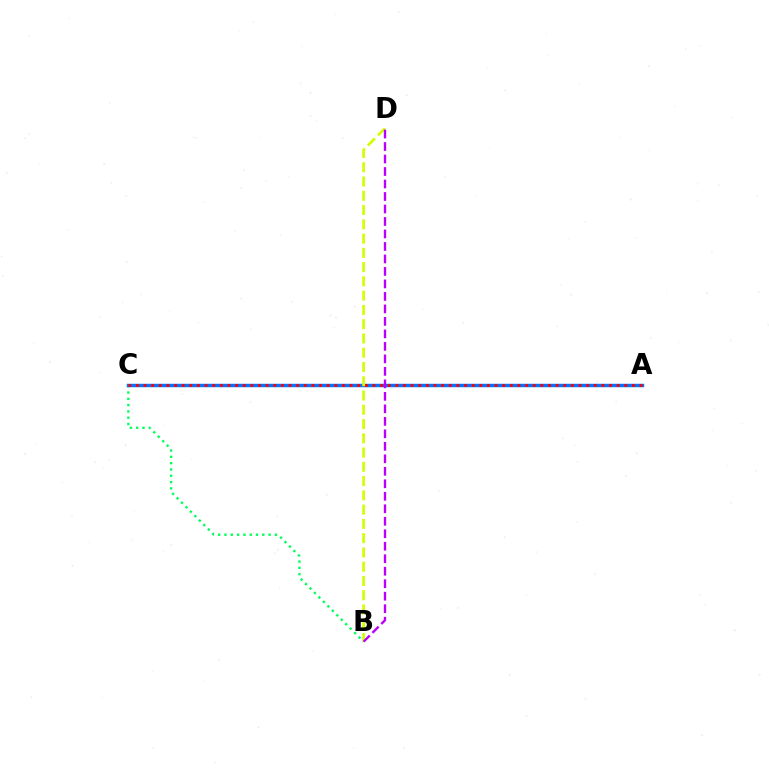{('B', 'C'): [{'color': '#00ff5c', 'line_style': 'dotted', 'thickness': 1.71}], ('A', 'C'): [{'color': '#0074ff', 'line_style': 'solid', 'thickness': 2.49}, {'color': '#ff0000', 'line_style': 'dotted', 'thickness': 2.07}], ('B', 'D'): [{'color': '#d1ff00', 'line_style': 'dashed', 'thickness': 1.94}, {'color': '#b900ff', 'line_style': 'dashed', 'thickness': 1.7}]}